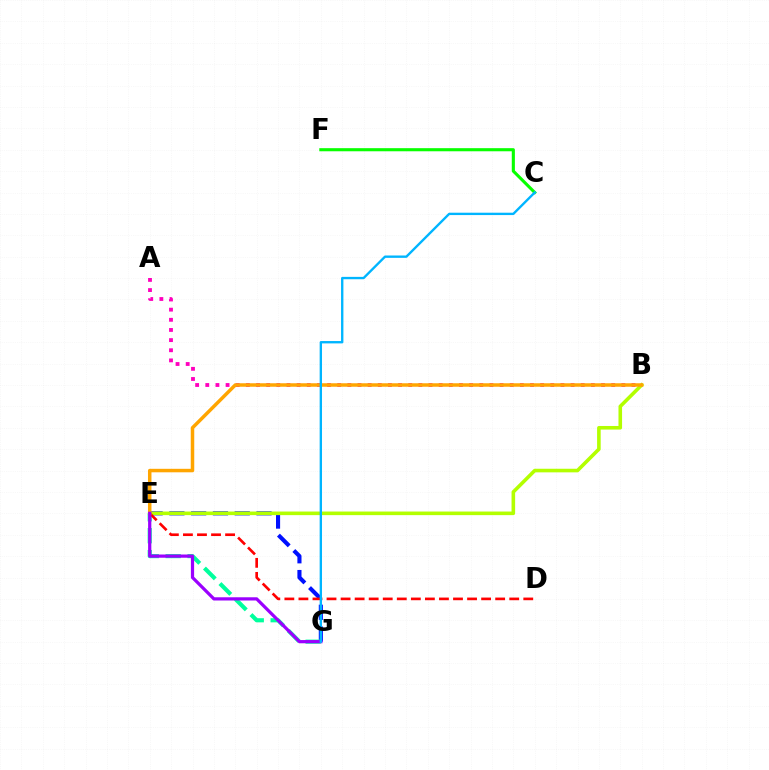{('C', 'F'): [{'color': '#08ff00', 'line_style': 'solid', 'thickness': 2.23}], ('E', 'G'): [{'color': '#0010ff', 'line_style': 'dashed', 'thickness': 2.96}, {'color': '#00ff9d', 'line_style': 'dashed', 'thickness': 2.98}, {'color': '#9b00ff', 'line_style': 'solid', 'thickness': 2.32}], ('B', 'E'): [{'color': '#b3ff00', 'line_style': 'solid', 'thickness': 2.59}, {'color': '#ffa500', 'line_style': 'solid', 'thickness': 2.51}], ('A', 'B'): [{'color': '#ff00bd', 'line_style': 'dotted', 'thickness': 2.76}], ('D', 'E'): [{'color': '#ff0000', 'line_style': 'dashed', 'thickness': 1.91}], ('C', 'G'): [{'color': '#00b5ff', 'line_style': 'solid', 'thickness': 1.7}]}